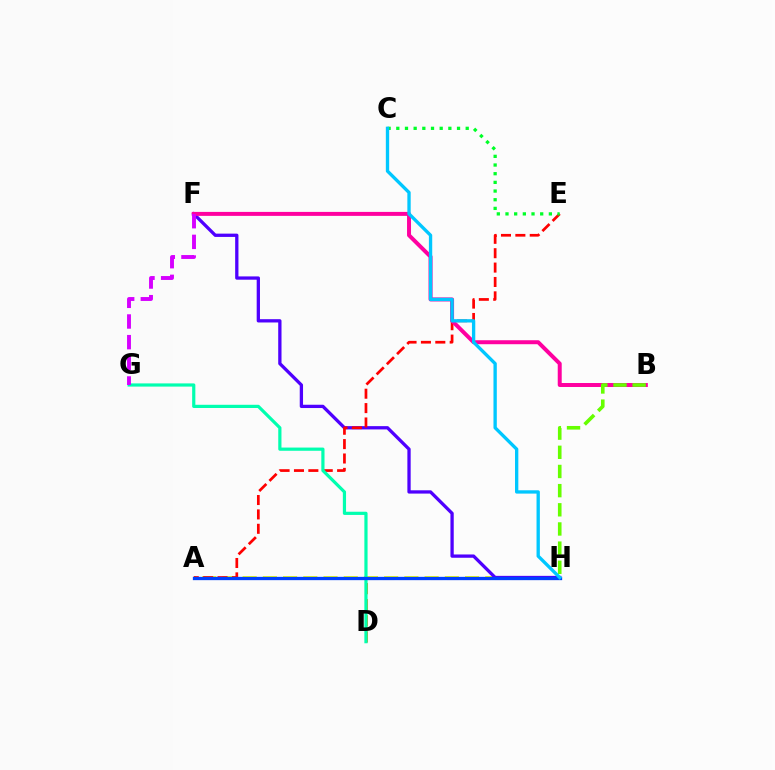{('A', 'H'): [{'color': '#eeff00', 'line_style': 'dashed', 'thickness': 2.75}, {'color': '#003fff', 'line_style': 'solid', 'thickness': 2.38}], ('D', 'H'): [{'color': '#ff8800', 'line_style': 'dashed', 'thickness': 2.18}], ('F', 'H'): [{'color': '#4f00ff', 'line_style': 'solid', 'thickness': 2.37}], ('A', 'E'): [{'color': '#ff0000', 'line_style': 'dashed', 'thickness': 1.95}], ('B', 'F'): [{'color': '#ff00a0', 'line_style': 'solid', 'thickness': 2.86}], ('D', 'G'): [{'color': '#00ffaf', 'line_style': 'solid', 'thickness': 2.3}], ('B', 'H'): [{'color': '#66ff00', 'line_style': 'dashed', 'thickness': 2.6}], ('C', 'E'): [{'color': '#00ff27', 'line_style': 'dotted', 'thickness': 2.36}], ('F', 'G'): [{'color': '#d600ff', 'line_style': 'dashed', 'thickness': 2.81}], ('C', 'H'): [{'color': '#00c7ff', 'line_style': 'solid', 'thickness': 2.4}]}